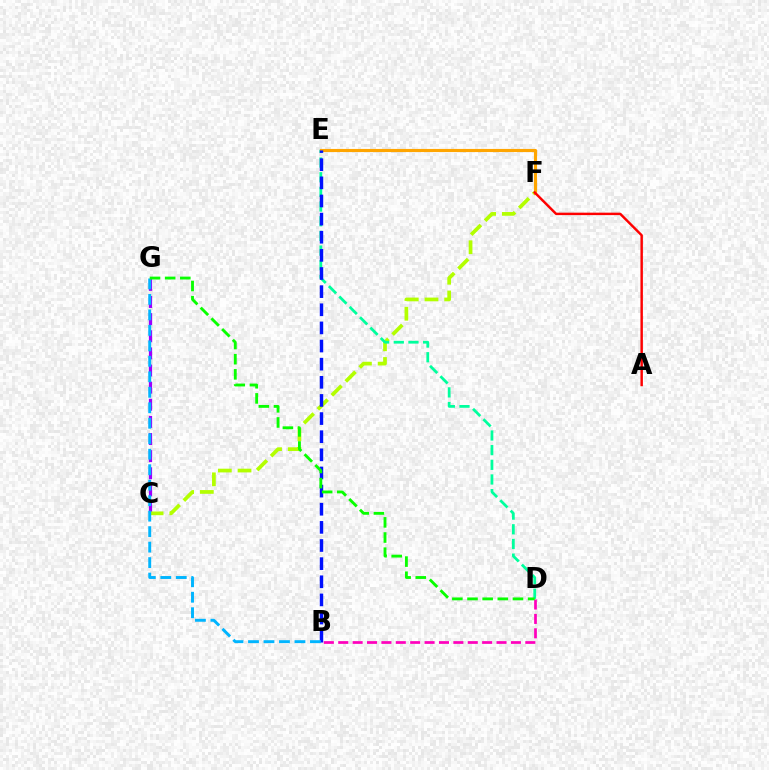{('C', 'G'): [{'color': '#9b00ff', 'line_style': 'dashed', 'thickness': 2.33}], ('C', 'F'): [{'color': '#b3ff00', 'line_style': 'dashed', 'thickness': 2.68}], ('B', 'D'): [{'color': '#ff00bd', 'line_style': 'dashed', 'thickness': 1.95}], ('D', 'E'): [{'color': '#00ff9d', 'line_style': 'dashed', 'thickness': 1.99}], ('E', 'F'): [{'color': '#ffa500', 'line_style': 'solid', 'thickness': 2.25}], ('B', 'E'): [{'color': '#0010ff', 'line_style': 'dashed', 'thickness': 2.46}], ('B', 'G'): [{'color': '#00b5ff', 'line_style': 'dashed', 'thickness': 2.1}], ('D', 'G'): [{'color': '#08ff00', 'line_style': 'dashed', 'thickness': 2.06}], ('A', 'F'): [{'color': '#ff0000', 'line_style': 'solid', 'thickness': 1.76}]}